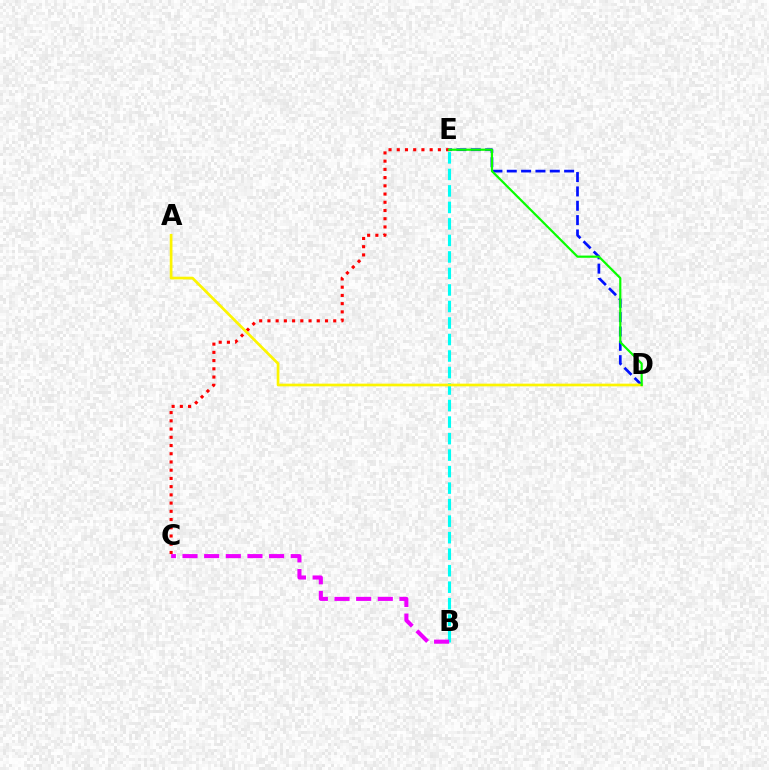{('D', 'E'): [{'color': '#0010ff', 'line_style': 'dashed', 'thickness': 1.95}, {'color': '#08ff00', 'line_style': 'solid', 'thickness': 1.58}], ('B', 'E'): [{'color': '#00fff6', 'line_style': 'dashed', 'thickness': 2.24}], ('C', 'E'): [{'color': '#ff0000', 'line_style': 'dotted', 'thickness': 2.24}], ('B', 'C'): [{'color': '#ee00ff', 'line_style': 'dashed', 'thickness': 2.94}], ('A', 'D'): [{'color': '#fcf500', 'line_style': 'solid', 'thickness': 1.95}]}